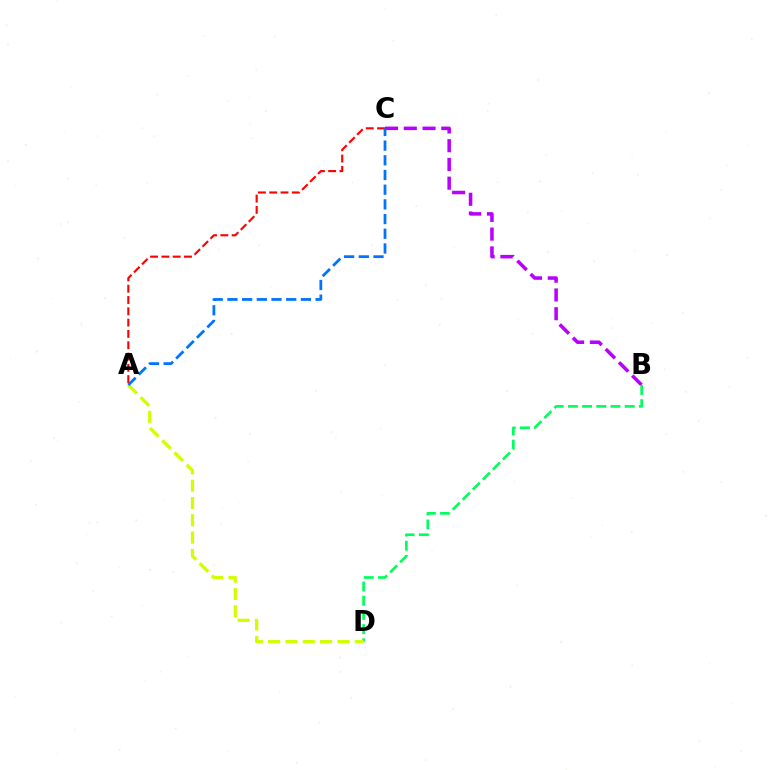{('A', 'C'): [{'color': '#ff0000', 'line_style': 'dashed', 'thickness': 1.54}, {'color': '#0074ff', 'line_style': 'dashed', 'thickness': 2.0}], ('B', 'C'): [{'color': '#b900ff', 'line_style': 'dashed', 'thickness': 2.55}], ('B', 'D'): [{'color': '#00ff5c', 'line_style': 'dashed', 'thickness': 1.93}], ('A', 'D'): [{'color': '#d1ff00', 'line_style': 'dashed', 'thickness': 2.35}]}